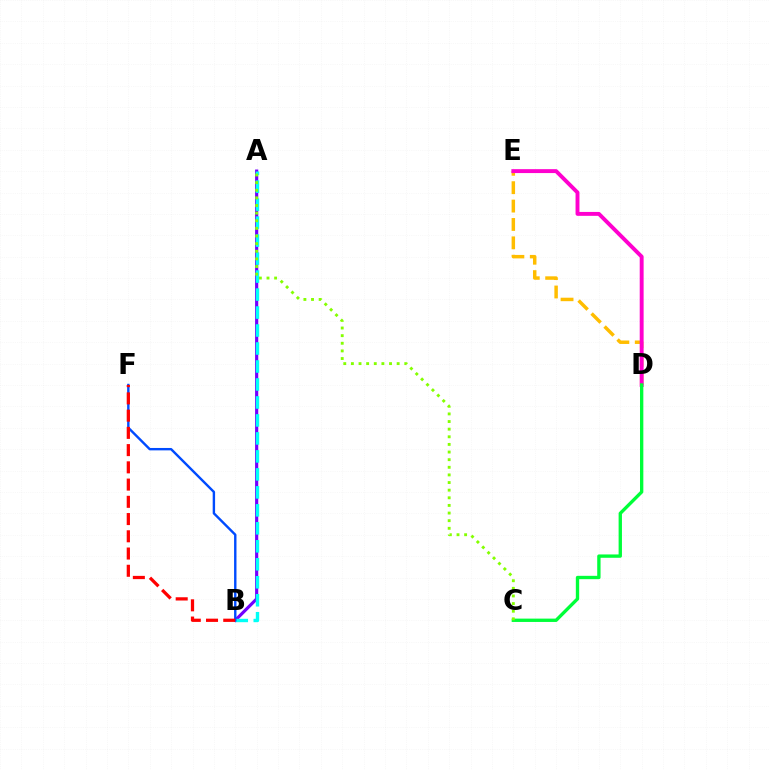{('D', 'E'): [{'color': '#ffbd00', 'line_style': 'dashed', 'thickness': 2.5}, {'color': '#ff00cf', 'line_style': 'solid', 'thickness': 2.81}], ('A', 'B'): [{'color': '#7200ff', 'line_style': 'solid', 'thickness': 2.28}, {'color': '#00fff6', 'line_style': 'dashed', 'thickness': 2.44}], ('B', 'F'): [{'color': '#004bff', 'line_style': 'solid', 'thickness': 1.73}, {'color': '#ff0000', 'line_style': 'dashed', 'thickness': 2.34}], ('C', 'D'): [{'color': '#00ff39', 'line_style': 'solid', 'thickness': 2.41}], ('A', 'C'): [{'color': '#84ff00', 'line_style': 'dotted', 'thickness': 2.07}]}